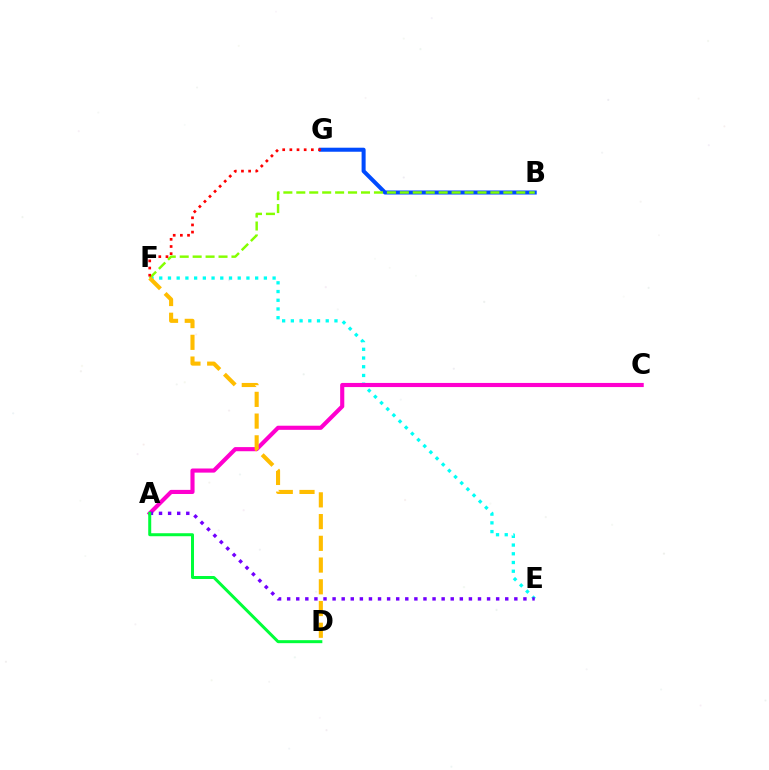{('E', 'F'): [{'color': '#00fff6', 'line_style': 'dotted', 'thickness': 2.37}], ('B', 'G'): [{'color': '#004bff', 'line_style': 'solid', 'thickness': 2.9}], ('B', 'F'): [{'color': '#84ff00', 'line_style': 'dashed', 'thickness': 1.76}], ('A', 'C'): [{'color': '#ff00cf', 'line_style': 'solid', 'thickness': 2.97}], ('A', 'E'): [{'color': '#7200ff', 'line_style': 'dotted', 'thickness': 2.47}], ('F', 'G'): [{'color': '#ff0000', 'line_style': 'dotted', 'thickness': 1.94}], ('A', 'D'): [{'color': '#00ff39', 'line_style': 'solid', 'thickness': 2.16}], ('D', 'F'): [{'color': '#ffbd00', 'line_style': 'dashed', 'thickness': 2.95}]}